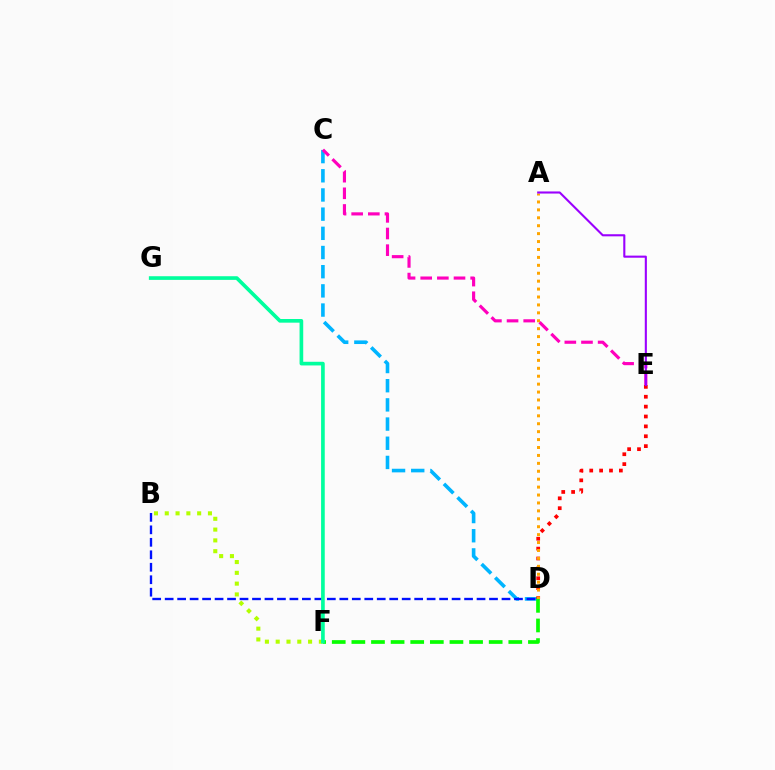{('C', 'D'): [{'color': '#00b5ff', 'line_style': 'dashed', 'thickness': 2.61}], ('B', 'D'): [{'color': '#0010ff', 'line_style': 'dashed', 'thickness': 1.69}], ('C', 'E'): [{'color': '#ff00bd', 'line_style': 'dashed', 'thickness': 2.26}], ('D', 'E'): [{'color': '#ff0000', 'line_style': 'dotted', 'thickness': 2.68}], ('A', 'D'): [{'color': '#ffa500', 'line_style': 'dotted', 'thickness': 2.15}], ('D', 'F'): [{'color': '#08ff00', 'line_style': 'dashed', 'thickness': 2.67}], ('B', 'F'): [{'color': '#b3ff00', 'line_style': 'dotted', 'thickness': 2.93}], ('F', 'G'): [{'color': '#00ff9d', 'line_style': 'solid', 'thickness': 2.63}], ('A', 'E'): [{'color': '#9b00ff', 'line_style': 'solid', 'thickness': 1.51}]}